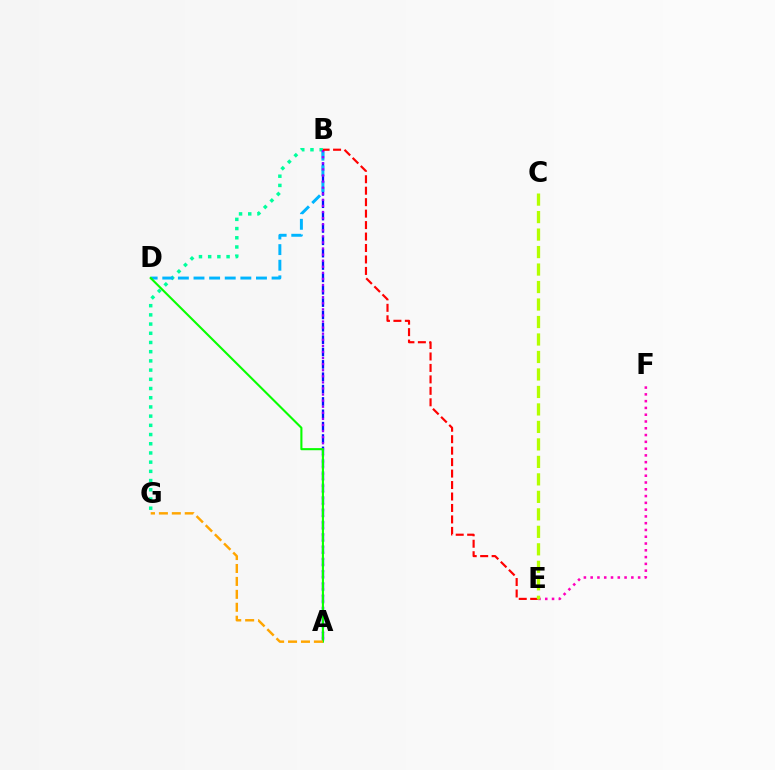{('B', 'G'): [{'color': '#00ff9d', 'line_style': 'dotted', 'thickness': 2.5}], ('A', 'B'): [{'color': '#0010ff', 'line_style': 'dashed', 'thickness': 1.68}, {'color': '#9b00ff', 'line_style': 'dotted', 'thickness': 1.65}], ('B', 'D'): [{'color': '#00b5ff', 'line_style': 'dashed', 'thickness': 2.12}], ('B', 'E'): [{'color': '#ff0000', 'line_style': 'dashed', 'thickness': 1.56}], ('A', 'D'): [{'color': '#08ff00', 'line_style': 'solid', 'thickness': 1.51}], ('E', 'F'): [{'color': '#ff00bd', 'line_style': 'dotted', 'thickness': 1.84}], ('C', 'E'): [{'color': '#b3ff00', 'line_style': 'dashed', 'thickness': 2.38}], ('A', 'G'): [{'color': '#ffa500', 'line_style': 'dashed', 'thickness': 1.76}]}